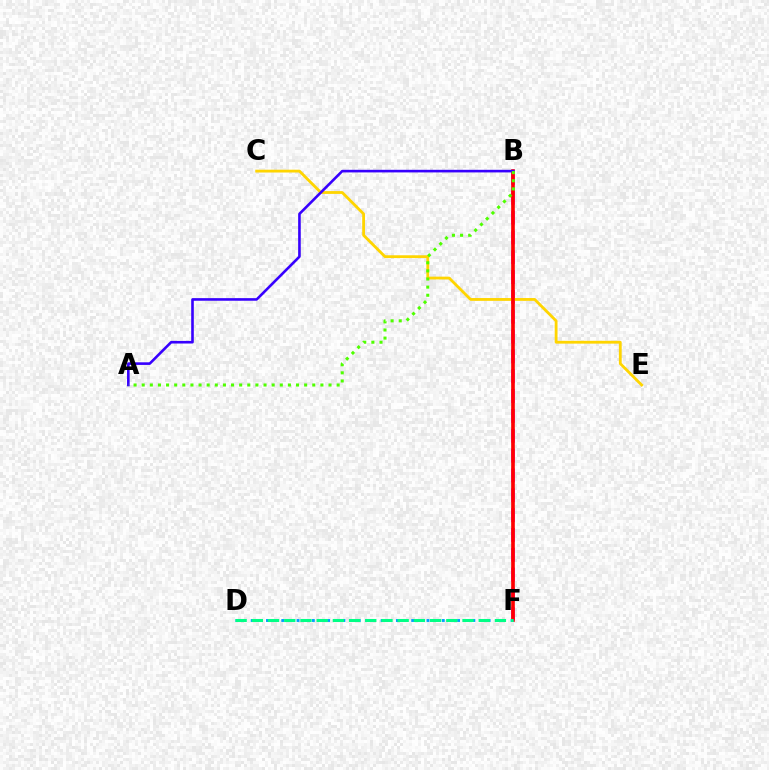{('B', 'F'): [{'color': '#ff00ed', 'line_style': 'dashed', 'thickness': 2.69}, {'color': '#ff0000', 'line_style': 'solid', 'thickness': 2.62}], ('C', 'E'): [{'color': '#ffd500', 'line_style': 'solid', 'thickness': 2.02}], ('A', 'B'): [{'color': '#3700ff', 'line_style': 'solid', 'thickness': 1.88}, {'color': '#4fff00', 'line_style': 'dotted', 'thickness': 2.21}], ('D', 'F'): [{'color': '#009eff', 'line_style': 'dotted', 'thickness': 2.08}, {'color': '#00ff86', 'line_style': 'dashed', 'thickness': 2.2}]}